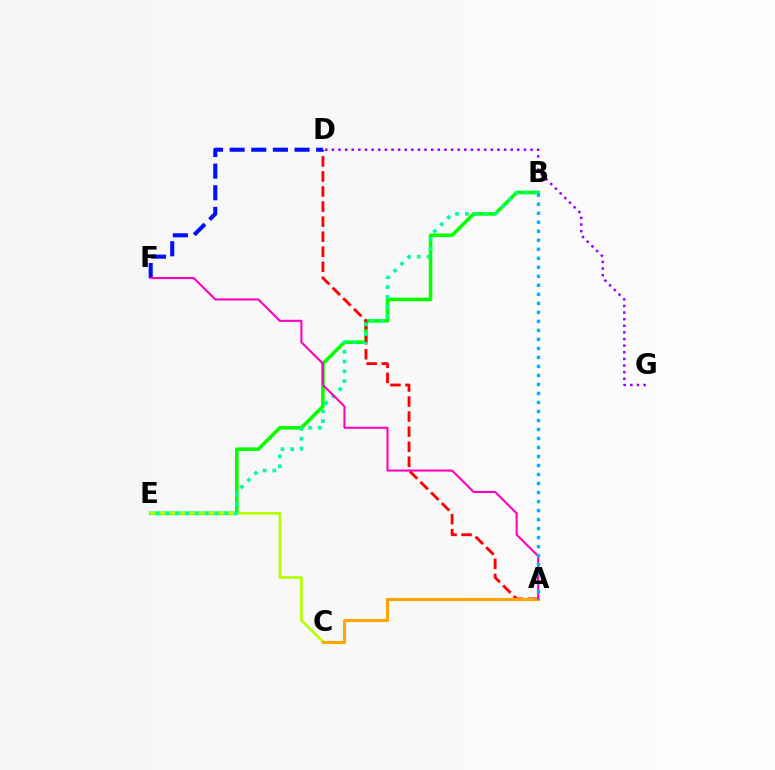{('B', 'E'): [{'color': '#08ff00', 'line_style': 'solid', 'thickness': 2.59}, {'color': '#00ff9d', 'line_style': 'dotted', 'thickness': 2.66}], ('A', 'D'): [{'color': '#ff0000', 'line_style': 'dashed', 'thickness': 2.05}], ('C', 'E'): [{'color': '#b3ff00', 'line_style': 'solid', 'thickness': 1.91}], ('D', 'F'): [{'color': '#0010ff', 'line_style': 'dashed', 'thickness': 2.94}], ('D', 'G'): [{'color': '#9b00ff', 'line_style': 'dotted', 'thickness': 1.8}], ('A', 'C'): [{'color': '#ffa500', 'line_style': 'solid', 'thickness': 2.26}], ('A', 'F'): [{'color': '#ff00bd', 'line_style': 'solid', 'thickness': 1.51}], ('A', 'B'): [{'color': '#00b5ff', 'line_style': 'dotted', 'thickness': 2.45}]}